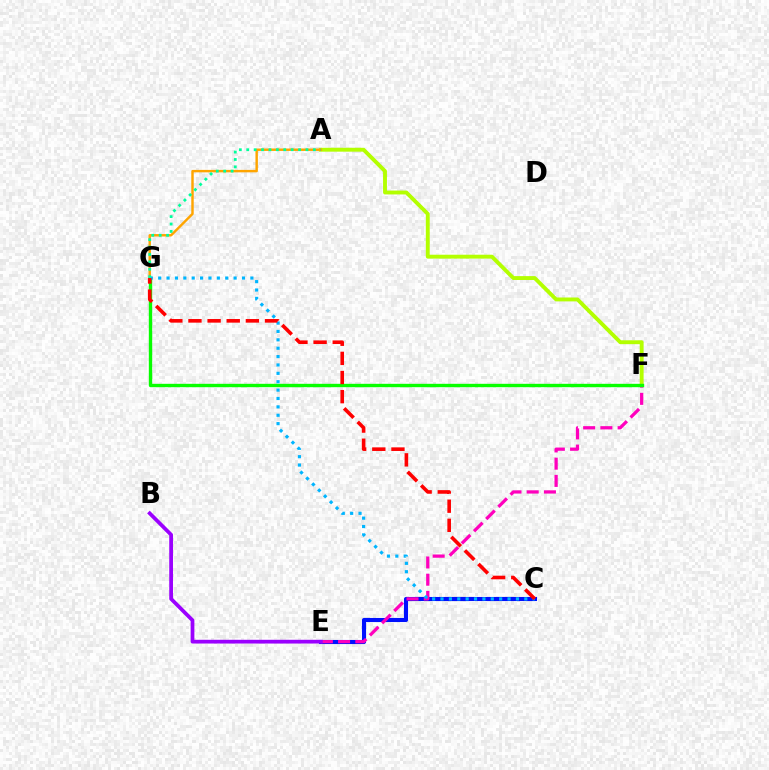{('C', 'E'): [{'color': '#0010ff', 'line_style': 'solid', 'thickness': 2.95}], ('E', 'F'): [{'color': '#ff00bd', 'line_style': 'dashed', 'thickness': 2.34}], ('A', 'F'): [{'color': '#b3ff00', 'line_style': 'solid', 'thickness': 2.8}], ('A', 'G'): [{'color': '#ffa500', 'line_style': 'solid', 'thickness': 1.75}, {'color': '#00ff9d', 'line_style': 'dotted', 'thickness': 2.01}], ('F', 'G'): [{'color': '#08ff00', 'line_style': 'solid', 'thickness': 2.43}], ('C', 'G'): [{'color': '#00b5ff', 'line_style': 'dotted', 'thickness': 2.28}, {'color': '#ff0000', 'line_style': 'dashed', 'thickness': 2.6}], ('B', 'E'): [{'color': '#9b00ff', 'line_style': 'solid', 'thickness': 2.7}]}